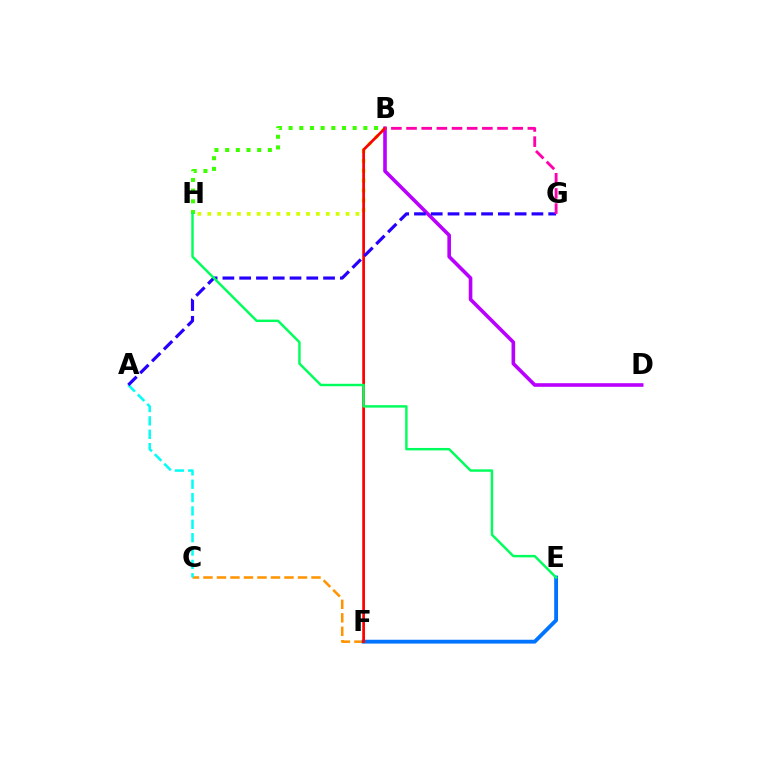{('B', 'H'): [{'color': '#3dff00', 'line_style': 'dotted', 'thickness': 2.9}, {'color': '#d1ff00', 'line_style': 'dotted', 'thickness': 2.68}], ('C', 'F'): [{'color': '#ff9400', 'line_style': 'dashed', 'thickness': 1.83}], ('E', 'F'): [{'color': '#0074ff', 'line_style': 'solid', 'thickness': 2.76}], ('B', 'D'): [{'color': '#b900ff', 'line_style': 'solid', 'thickness': 2.6}], ('B', 'F'): [{'color': '#ff0000', 'line_style': 'solid', 'thickness': 1.96}], ('A', 'C'): [{'color': '#00fff6', 'line_style': 'dashed', 'thickness': 1.82}], ('A', 'G'): [{'color': '#2500ff', 'line_style': 'dashed', 'thickness': 2.28}], ('E', 'H'): [{'color': '#00ff5c', 'line_style': 'solid', 'thickness': 1.76}], ('B', 'G'): [{'color': '#ff00ac', 'line_style': 'dashed', 'thickness': 2.06}]}